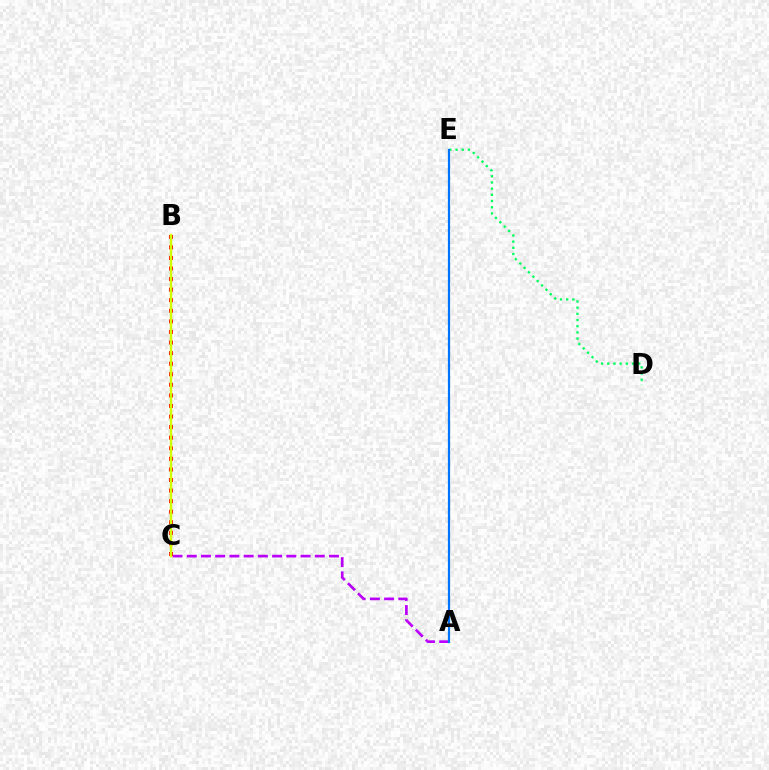{('D', 'E'): [{'color': '#00ff5c', 'line_style': 'dotted', 'thickness': 1.68}], ('A', 'C'): [{'color': '#b900ff', 'line_style': 'dashed', 'thickness': 1.93}], ('B', 'C'): [{'color': '#ff0000', 'line_style': 'dotted', 'thickness': 2.87}, {'color': '#d1ff00', 'line_style': 'solid', 'thickness': 1.76}], ('A', 'E'): [{'color': '#0074ff', 'line_style': 'solid', 'thickness': 1.6}]}